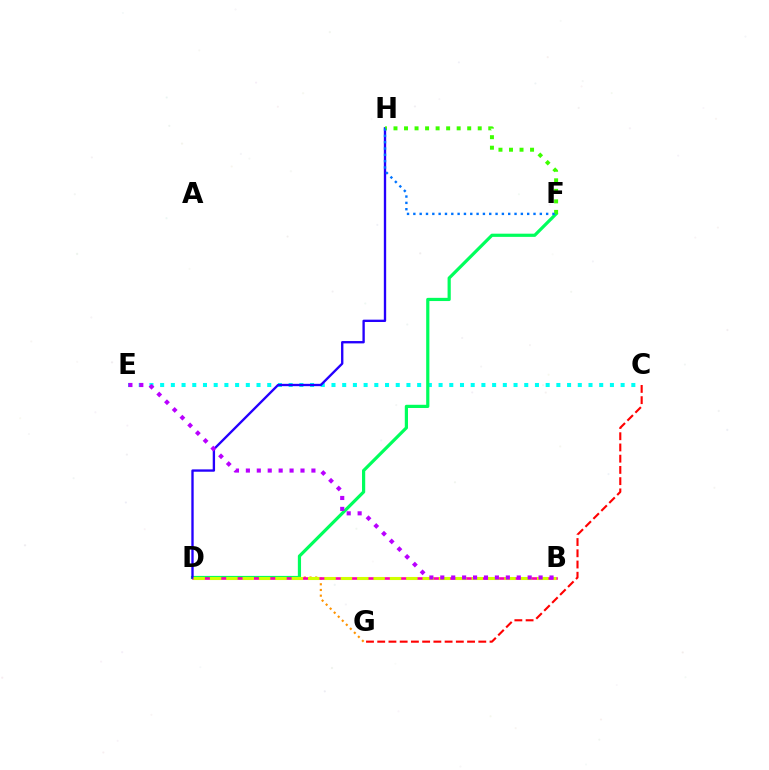{('C', 'E'): [{'color': '#00fff6', 'line_style': 'dotted', 'thickness': 2.91}], ('D', 'G'): [{'color': '#ff9400', 'line_style': 'dotted', 'thickness': 1.55}], ('D', 'F'): [{'color': '#00ff5c', 'line_style': 'solid', 'thickness': 2.3}], ('B', 'D'): [{'color': '#ff00ac', 'line_style': 'solid', 'thickness': 1.89}, {'color': '#d1ff00', 'line_style': 'dashed', 'thickness': 2.22}], ('D', 'H'): [{'color': '#2500ff', 'line_style': 'solid', 'thickness': 1.69}], ('C', 'G'): [{'color': '#ff0000', 'line_style': 'dashed', 'thickness': 1.53}], ('F', 'H'): [{'color': '#3dff00', 'line_style': 'dotted', 'thickness': 2.86}, {'color': '#0074ff', 'line_style': 'dotted', 'thickness': 1.72}], ('B', 'E'): [{'color': '#b900ff', 'line_style': 'dotted', 'thickness': 2.97}]}